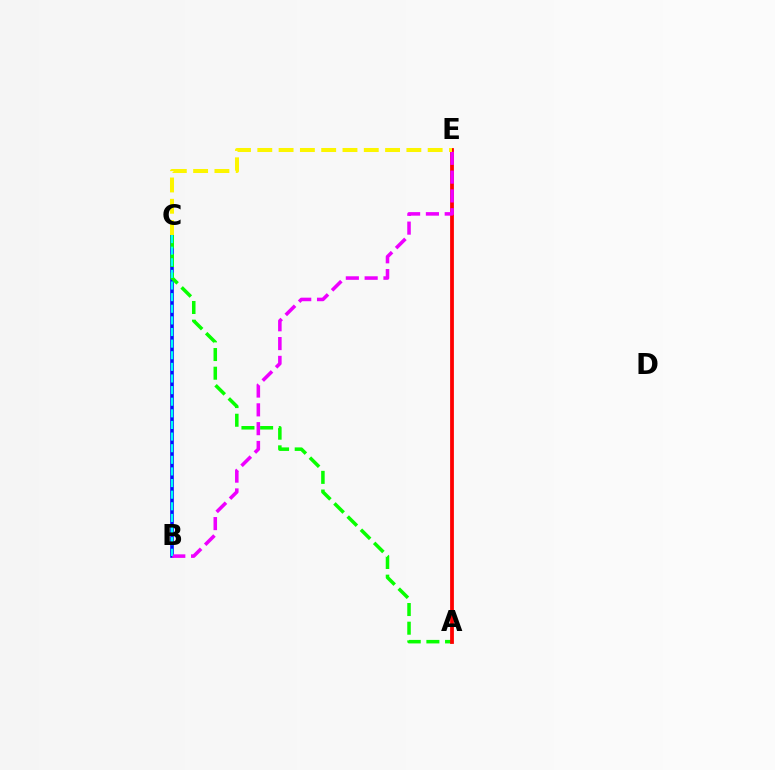{('B', 'C'): [{'color': '#0010ff', 'line_style': 'solid', 'thickness': 2.6}, {'color': '#00fff6', 'line_style': 'dashed', 'thickness': 1.58}], ('A', 'C'): [{'color': '#08ff00', 'line_style': 'dashed', 'thickness': 2.54}], ('A', 'E'): [{'color': '#ff0000', 'line_style': 'solid', 'thickness': 2.73}], ('B', 'E'): [{'color': '#ee00ff', 'line_style': 'dashed', 'thickness': 2.56}], ('C', 'E'): [{'color': '#fcf500', 'line_style': 'dashed', 'thickness': 2.89}]}